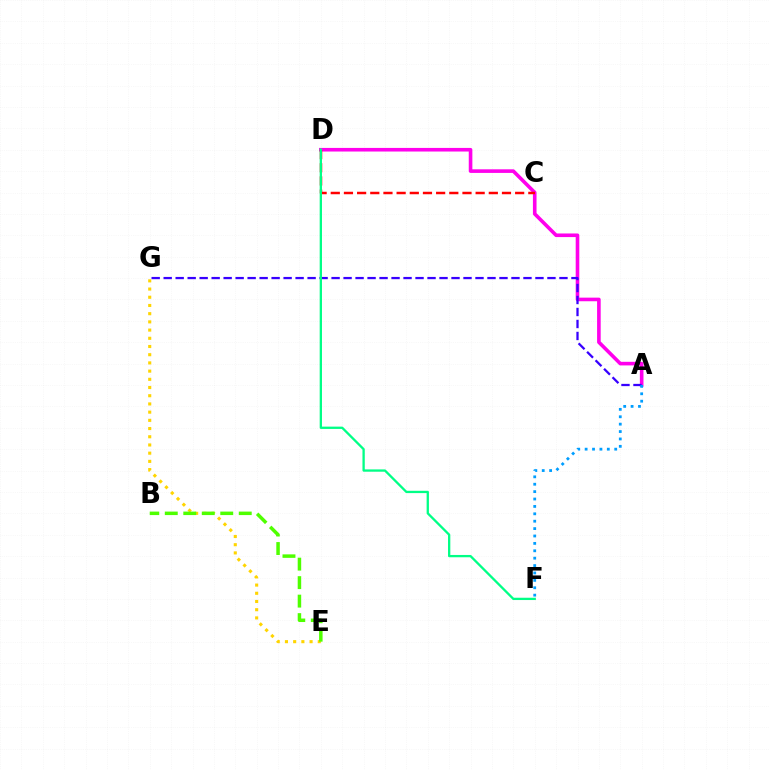{('A', 'D'): [{'color': '#ff00ed', 'line_style': 'solid', 'thickness': 2.6}], ('E', 'G'): [{'color': '#ffd500', 'line_style': 'dotted', 'thickness': 2.23}], ('A', 'G'): [{'color': '#3700ff', 'line_style': 'dashed', 'thickness': 1.63}], ('A', 'F'): [{'color': '#009eff', 'line_style': 'dotted', 'thickness': 2.01}], ('C', 'D'): [{'color': '#ff0000', 'line_style': 'dashed', 'thickness': 1.79}], ('B', 'E'): [{'color': '#4fff00', 'line_style': 'dashed', 'thickness': 2.51}], ('D', 'F'): [{'color': '#00ff86', 'line_style': 'solid', 'thickness': 1.66}]}